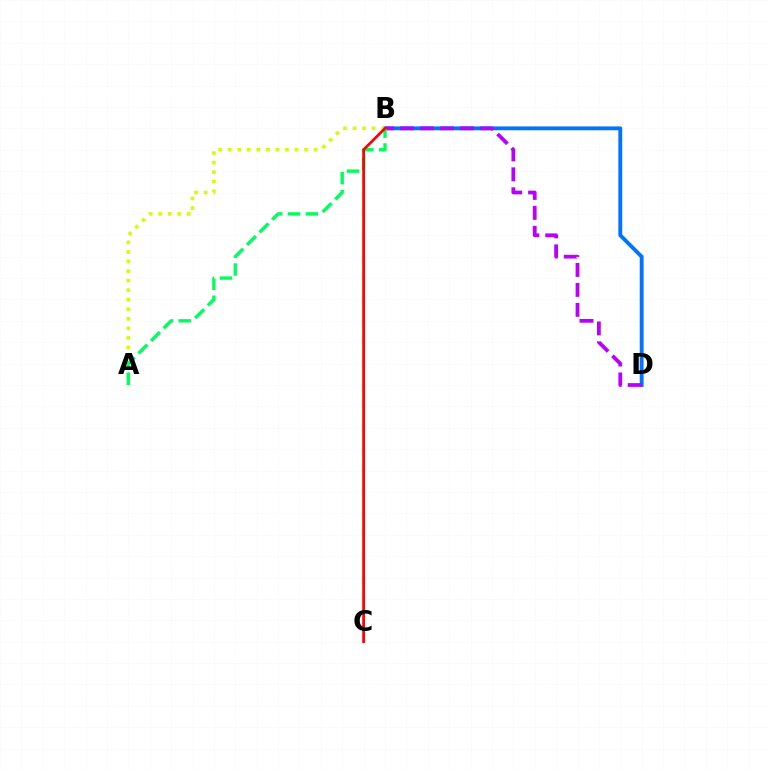{('B', 'D'): [{'color': '#0074ff', 'line_style': 'solid', 'thickness': 2.78}, {'color': '#b900ff', 'line_style': 'dashed', 'thickness': 2.71}], ('A', 'B'): [{'color': '#d1ff00', 'line_style': 'dotted', 'thickness': 2.6}, {'color': '#00ff5c', 'line_style': 'dashed', 'thickness': 2.43}], ('B', 'C'): [{'color': '#ff0000', 'line_style': 'solid', 'thickness': 1.97}]}